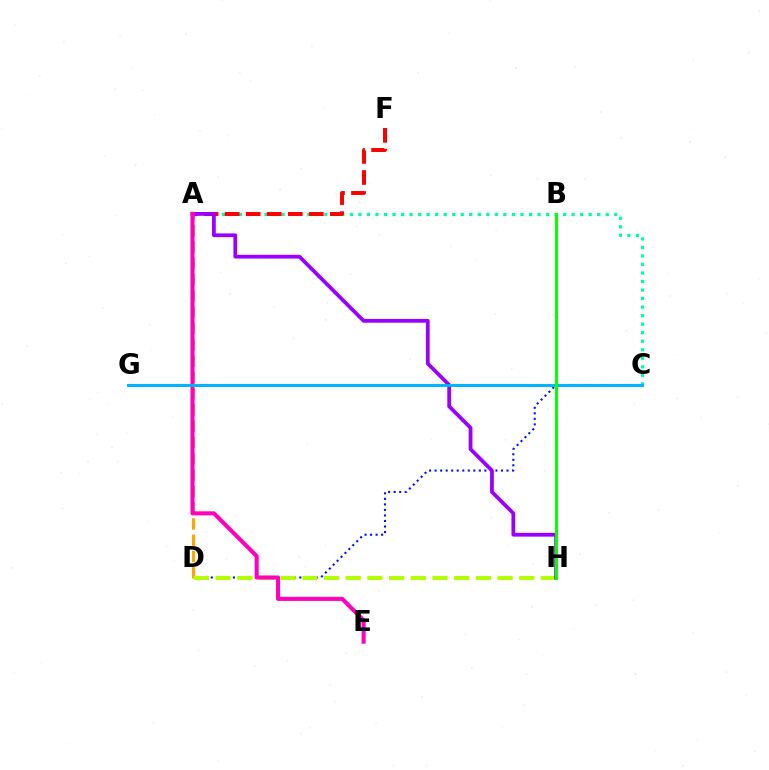{('A', 'C'): [{'color': '#00ff9d', 'line_style': 'dotted', 'thickness': 2.32}], ('C', 'D'): [{'color': '#0010ff', 'line_style': 'dotted', 'thickness': 1.5}], ('A', 'F'): [{'color': '#ff0000', 'line_style': 'dashed', 'thickness': 2.86}], ('A', 'D'): [{'color': '#ffa500', 'line_style': 'dashed', 'thickness': 2.21}], ('D', 'H'): [{'color': '#b3ff00', 'line_style': 'dashed', 'thickness': 2.95}], ('A', 'H'): [{'color': '#9b00ff', 'line_style': 'solid', 'thickness': 2.72}], ('A', 'E'): [{'color': '#ff00bd', 'line_style': 'solid', 'thickness': 2.93}], ('C', 'G'): [{'color': '#00b5ff', 'line_style': 'solid', 'thickness': 2.14}], ('B', 'H'): [{'color': '#08ff00', 'line_style': 'solid', 'thickness': 2.21}]}